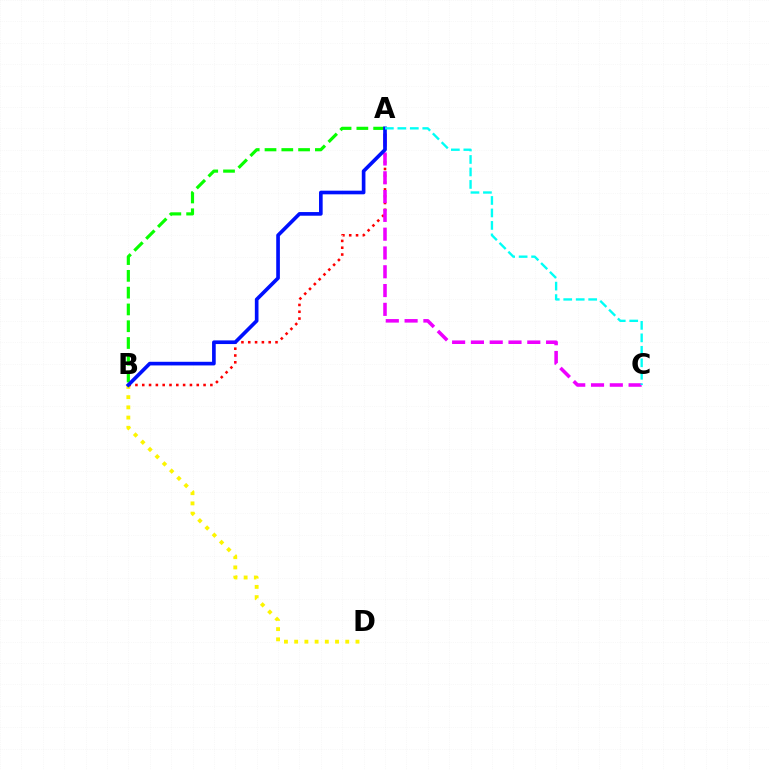{('B', 'D'): [{'color': '#fcf500', 'line_style': 'dotted', 'thickness': 2.78}], ('A', 'B'): [{'color': '#ff0000', 'line_style': 'dotted', 'thickness': 1.85}, {'color': '#08ff00', 'line_style': 'dashed', 'thickness': 2.28}, {'color': '#0010ff', 'line_style': 'solid', 'thickness': 2.63}], ('A', 'C'): [{'color': '#ee00ff', 'line_style': 'dashed', 'thickness': 2.55}, {'color': '#00fff6', 'line_style': 'dashed', 'thickness': 1.69}]}